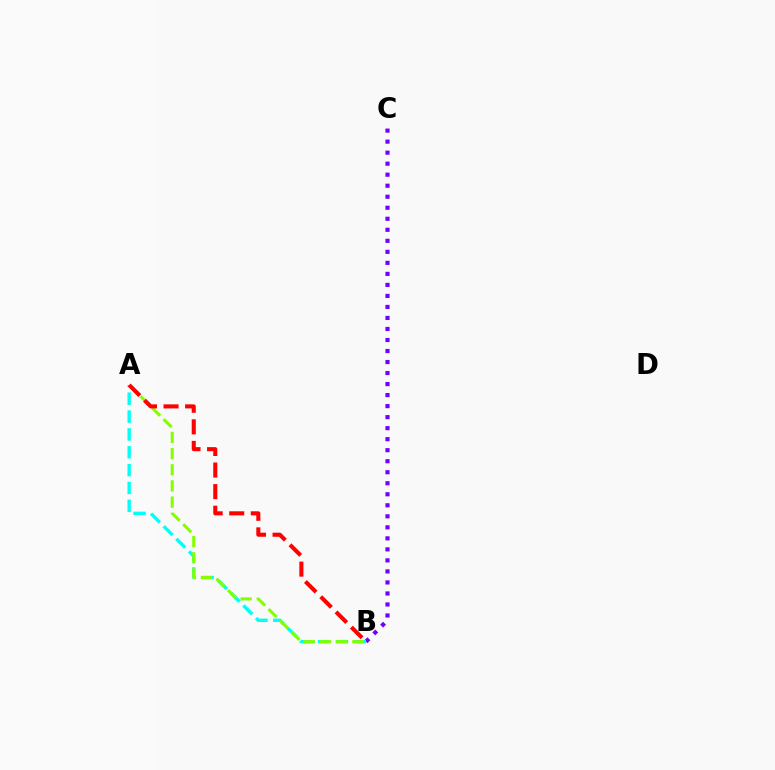{('B', 'C'): [{'color': '#7200ff', 'line_style': 'dotted', 'thickness': 2.99}], ('A', 'B'): [{'color': '#00fff6', 'line_style': 'dashed', 'thickness': 2.43}, {'color': '#84ff00', 'line_style': 'dashed', 'thickness': 2.2}, {'color': '#ff0000', 'line_style': 'dashed', 'thickness': 2.93}]}